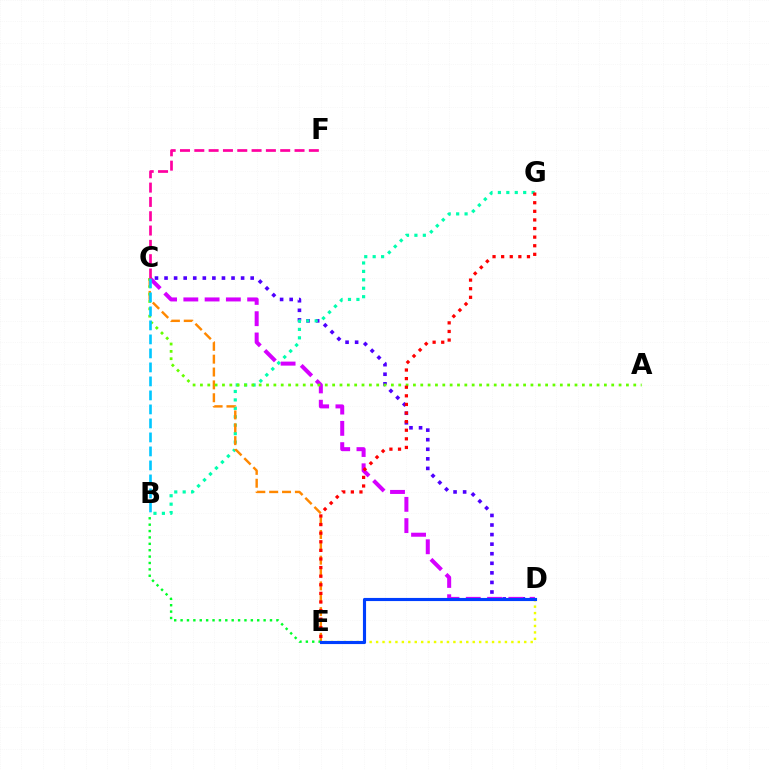{('C', 'D'): [{'color': '#4f00ff', 'line_style': 'dotted', 'thickness': 2.6}, {'color': '#d600ff', 'line_style': 'dashed', 'thickness': 2.89}], ('B', 'G'): [{'color': '#00ffaf', 'line_style': 'dotted', 'thickness': 2.29}], ('C', 'E'): [{'color': '#ff8800', 'line_style': 'dashed', 'thickness': 1.75}], ('A', 'C'): [{'color': '#66ff00', 'line_style': 'dotted', 'thickness': 2.0}], ('B', 'C'): [{'color': '#00c7ff', 'line_style': 'dashed', 'thickness': 1.9}], ('D', 'E'): [{'color': '#eeff00', 'line_style': 'dotted', 'thickness': 1.75}, {'color': '#003fff', 'line_style': 'solid', 'thickness': 2.25}], ('B', 'E'): [{'color': '#00ff27', 'line_style': 'dotted', 'thickness': 1.74}], ('C', 'F'): [{'color': '#ff00a0', 'line_style': 'dashed', 'thickness': 1.95}], ('E', 'G'): [{'color': '#ff0000', 'line_style': 'dotted', 'thickness': 2.34}]}